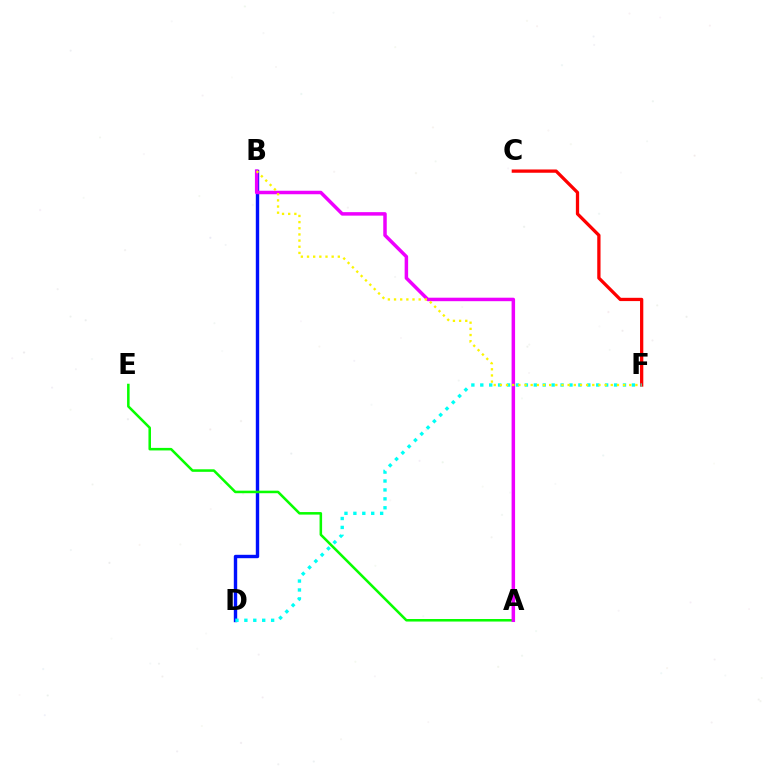{('C', 'F'): [{'color': '#ff0000', 'line_style': 'solid', 'thickness': 2.36}], ('B', 'D'): [{'color': '#0010ff', 'line_style': 'solid', 'thickness': 2.44}], ('A', 'E'): [{'color': '#08ff00', 'line_style': 'solid', 'thickness': 1.83}], ('A', 'B'): [{'color': '#ee00ff', 'line_style': 'solid', 'thickness': 2.51}], ('D', 'F'): [{'color': '#00fff6', 'line_style': 'dotted', 'thickness': 2.42}], ('B', 'F'): [{'color': '#fcf500', 'line_style': 'dotted', 'thickness': 1.67}]}